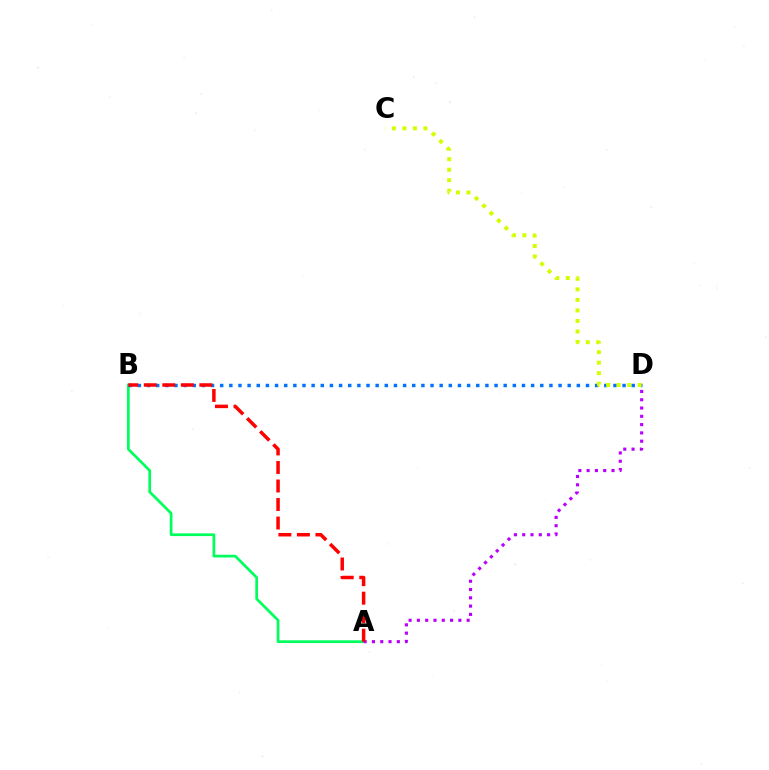{('A', 'B'): [{'color': '#00ff5c', 'line_style': 'solid', 'thickness': 1.95}, {'color': '#ff0000', 'line_style': 'dashed', 'thickness': 2.52}], ('A', 'D'): [{'color': '#b900ff', 'line_style': 'dotted', 'thickness': 2.25}], ('B', 'D'): [{'color': '#0074ff', 'line_style': 'dotted', 'thickness': 2.48}], ('C', 'D'): [{'color': '#d1ff00', 'line_style': 'dotted', 'thickness': 2.86}]}